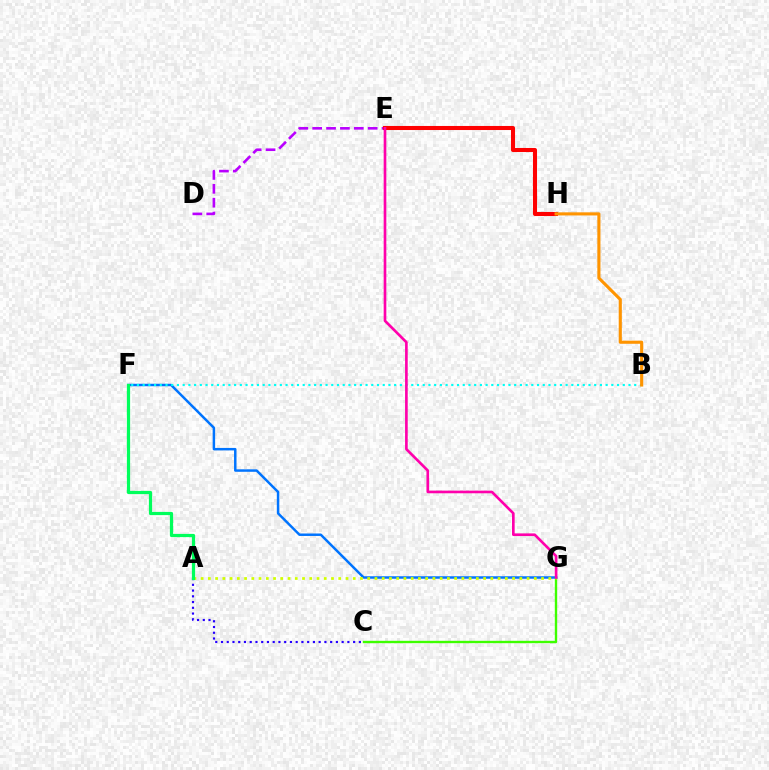{('F', 'G'): [{'color': '#0074ff', 'line_style': 'solid', 'thickness': 1.78}], ('D', 'E'): [{'color': '#b900ff', 'line_style': 'dashed', 'thickness': 1.88}], ('C', 'G'): [{'color': '#3dff00', 'line_style': 'solid', 'thickness': 1.71}], ('B', 'F'): [{'color': '#00fff6', 'line_style': 'dotted', 'thickness': 1.55}], ('E', 'H'): [{'color': '#ff0000', 'line_style': 'solid', 'thickness': 2.93}], ('A', 'C'): [{'color': '#2500ff', 'line_style': 'dotted', 'thickness': 1.56}], ('A', 'G'): [{'color': '#d1ff00', 'line_style': 'dotted', 'thickness': 1.97}], ('A', 'F'): [{'color': '#00ff5c', 'line_style': 'solid', 'thickness': 2.32}], ('B', 'H'): [{'color': '#ff9400', 'line_style': 'solid', 'thickness': 2.24}], ('E', 'G'): [{'color': '#ff00ac', 'line_style': 'solid', 'thickness': 1.91}]}